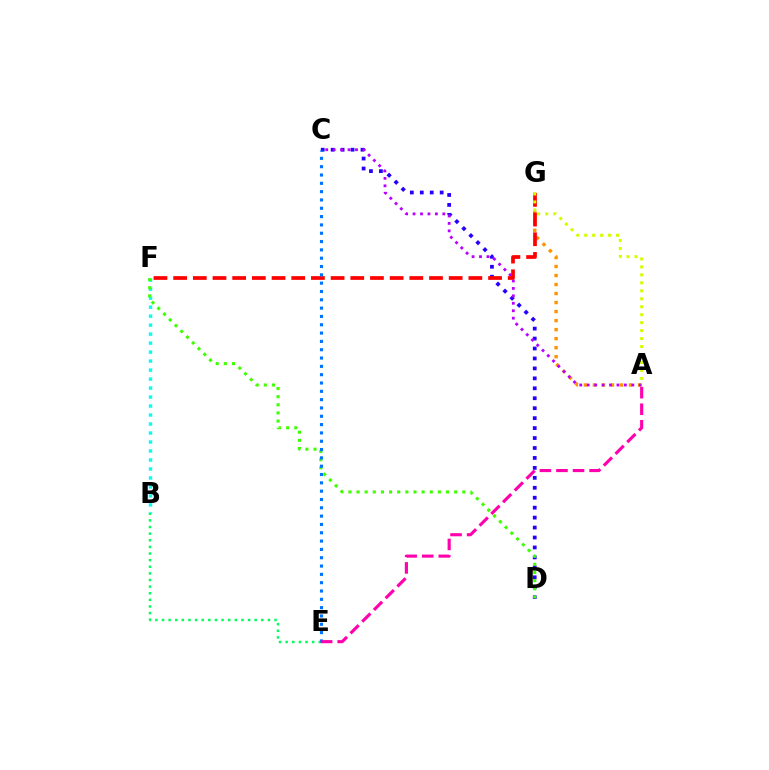{('C', 'D'): [{'color': '#2500ff', 'line_style': 'dotted', 'thickness': 2.7}], ('B', 'F'): [{'color': '#00fff6', 'line_style': 'dotted', 'thickness': 2.44}], ('A', 'G'): [{'color': '#ff9400', 'line_style': 'dotted', 'thickness': 2.45}, {'color': '#d1ff00', 'line_style': 'dotted', 'thickness': 2.16}], ('A', 'C'): [{'color': '#b900ff', 'line_style': 'dotted', 'thickness': 2.02}], ('B', 'E'): [{'color': '#00ff5c', 'line_style': 'dotted', 'thickness': 1.8}], ('F', 'G'): [{'color': '#ff0000', 'line_style': 'dashed', 'thickness': 2.67}], ('D', 'F'): [{'color': '#3dff00', 'line_style': 'dotted', 'thickness': 2.21}], ('C', 'E'): [{'color': '#0074ff', 'line_style': 'dotted', 'thickness': 2.26}], ('A', 'E'): [{'color': '#ff00ac', 'line_style': 'dashed', 'thickness': 2.25}]}